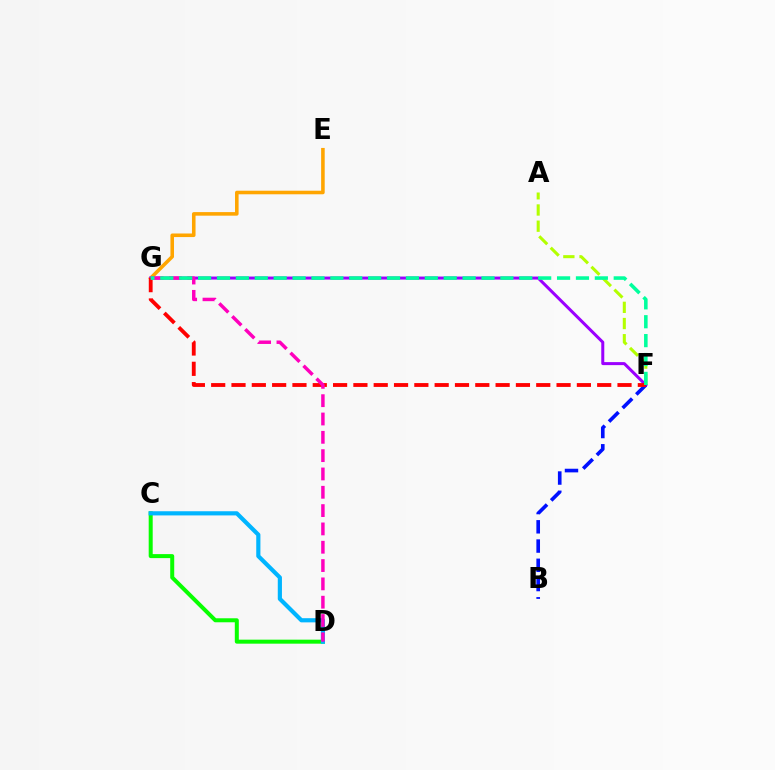{('E', 'G'): [{'color': '#ffa500', 'line_style': 'solid', 'thickness': 2.57}], ('F', 'G'): [{'color': '#9b00ff', 'line_style': 'solid', 'thickness': 2.17}, {'color': '#ff0000', 'line_style': 'dashed', 'thickness': 2.76}, {'color': '#00ff9d', 'line_style': 'dashed', 'thickness': 2.57}], ('A', 'F'): [{'color': '#b3ff00', 'line_style': 'dashed', 'thickness': 2.2}], ('C', 'D'): [{'color': '#08ff00', 'line_style': 'solid', 'thickness': 2.88}, {'color': '#00b5ff', 'line_style': 'solid', 'thickness': 3.0}], ('B', 'F'): [{'color': '#0010ff', 'line_style': 'dashed', 'thickness': 2.61}], ('D', 'G'): [{'color': '#ff00bd', 'line_style': 'dashed', 'thickness': 2.49}]}